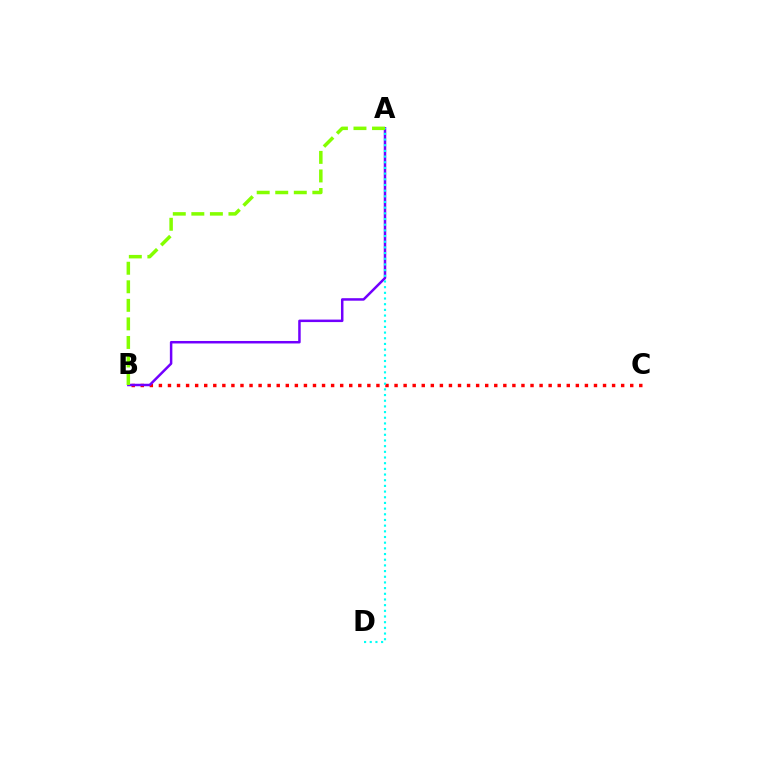{('B', 'C'): [{'color': '#ff0000', 'line_style': 'dotted', 'thickness': 2.46}], ('A', 'B'): [{'color': '#7200ff', 'line_style': 'solid', 'thickness': 1.8}, {'color': '#84ff00', 'line_style': 'dashed', 'thickness': 2.52}], ('A', 'D'): [{'color': '#00fff6', 'line_style': 'dotted', 'thickness': 1.54}]}